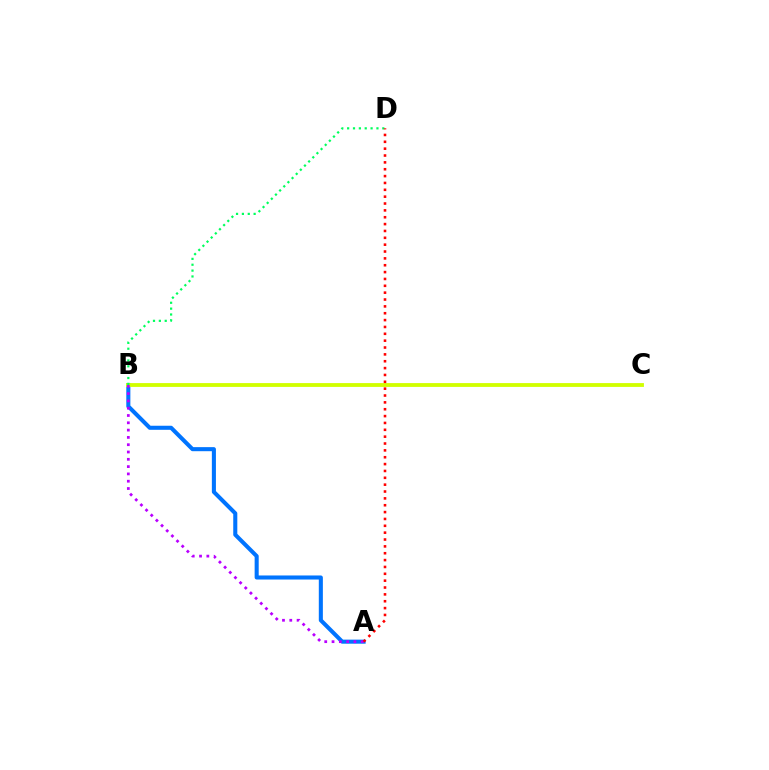{('A', 'B'): [{'color': '#0074ff', 'line_style': 'solid', 'thickness': 2.93}, {'color': '#b900ff', 'line_style': 'dotted', 'thickness': 1.98}], ('B', 'C'): [{'color': '#d1ff00', 'line_style': 'solid', 'thickness': 2.75}], ('B', 'D'): [{'color': '#00ff5c', 'line_style': 'dotted', 'thickness': 1.59}], ('A', 'D'): [{'color': '#ff0000', 'line_style': 'dotted', 'thickness': 1.86}]}